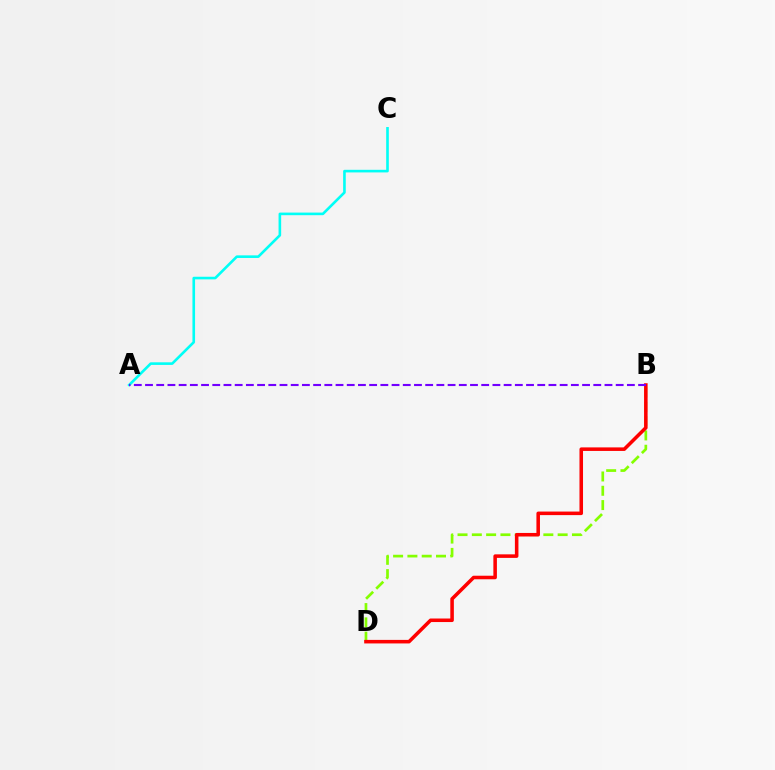{('B', 'D'): [{'color': '#84ff00', 'line_style': 'dashed', 'thickness': 1.94}, {'color': '#ff0000', 'line_style': 'solid', 'thickness': 2.55}], ('A', 'C'): [{'color': '#00fff6', 'line_style': 'solid', 'thickness': 1.88}], ('A', 'B'): [{'color': '#7200ff', 'line_style': 'dashed', 'thickness': 1.52}]}